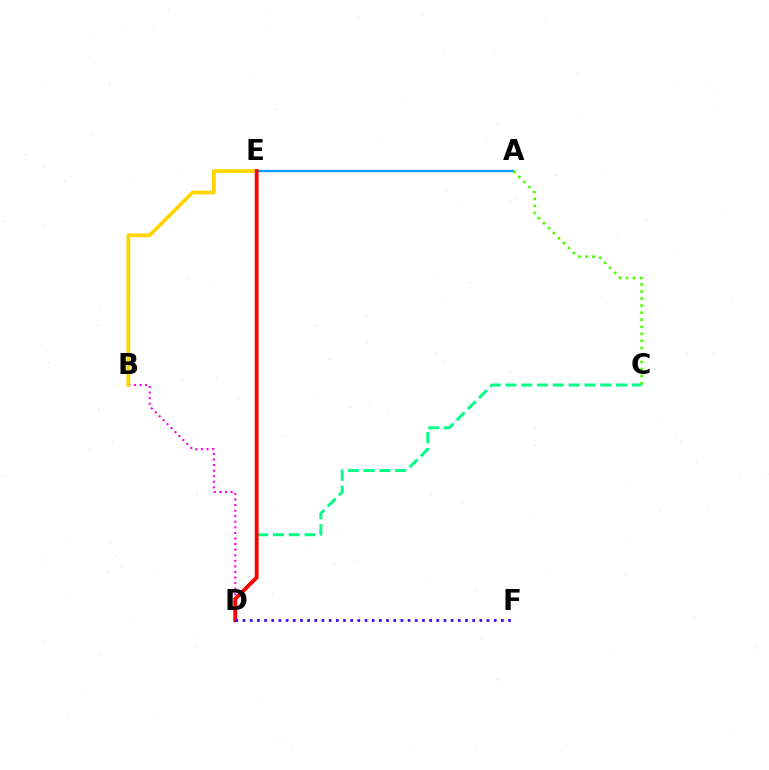{('C', 'D'): [{'color': '#00ff86', 'line_style': 'dashed', 'thickness': 2.15}], ('B', 'D'): [{'color': '#ff00ed', 'line_style': 'dotted', 'thickness': 1.52}], ('B', 'E'): [{'color': '#ffd500', 'line_style': 'solid', 'thickness': 2.72}], ('A', 'E'): [{'color': '#009eff', 'line_style': 'solid', 'thickness': 1.65}], ('A', 'C'): [{'color': '#4fff00', 'line_style': 'dotted', 'thickness': 1.91}], ('D', 'E'): [{'color': '#ff0000', 'line_style': 'solid', 'thickness': 2.75}], ('D', 'F'): [{'color': '#3700ff', 'line_style': 'dotted', 'thickness': 1.95}]}